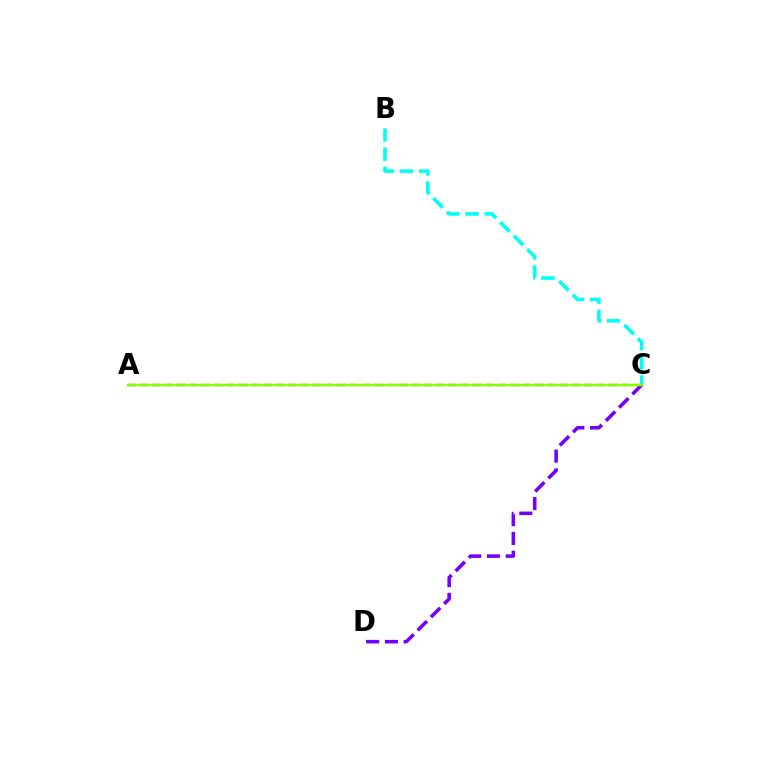{('C', 'D'): [{'color': '#7200ff', 'line_style': 'dashed', 'thickness': 2.55}], ('B', 'C'): [{'color': '#00fff6', 'line_style': 'dashed', 'thickness': 2.6}], ('A', 'C'): [{'color': '#ff0000', 'line_style': 'dashed', 'thickness': 1.68}, {'color': '#84ff00', 'line_style': 'solid', 'thickness': 1.72}]}